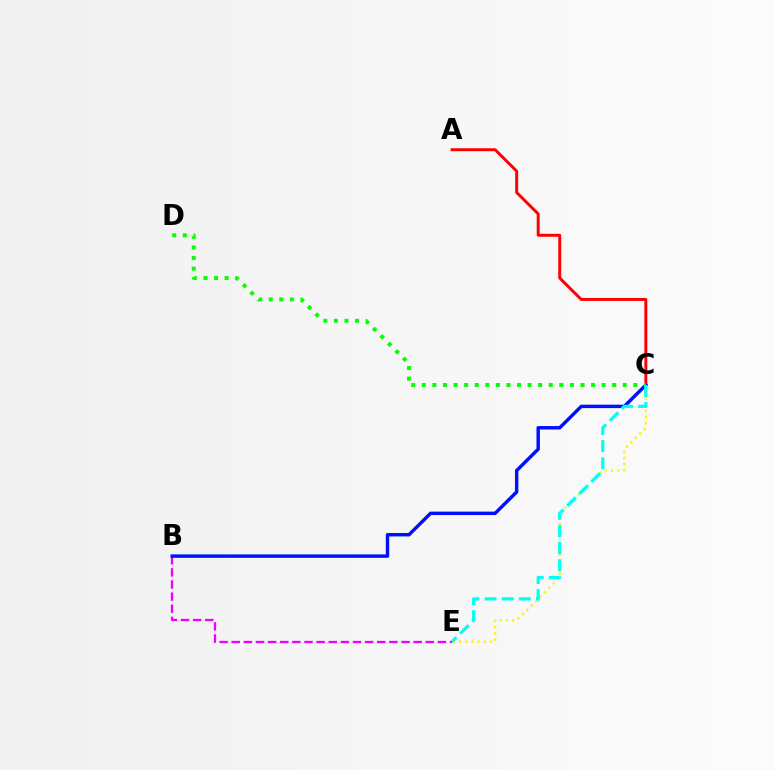{('C', 'E'): [{'color': '#fcf500', 'line_style': 'dotted', 'thickness': 1.69}, {'color': '#00fff6', 'line_style': 'dashed', 'thickness': 2.33}], ('B', 'E'): [{'color': '#ee00ff', 'line_style': 'dashed', 'thickness': 1.65}], ('A', 'C'): [{'color': '#ff0000', 'line_style': 'solid', 'thickness': 2.12}], ('B', 'C'): [{'color': '#0010ff', 'line_style': 'solid', 'thickness': 2.47}], ('C', 'D'): [{'color': '#08ff00', 'line_style': 'dotted', 'thickness': 2.87}]}